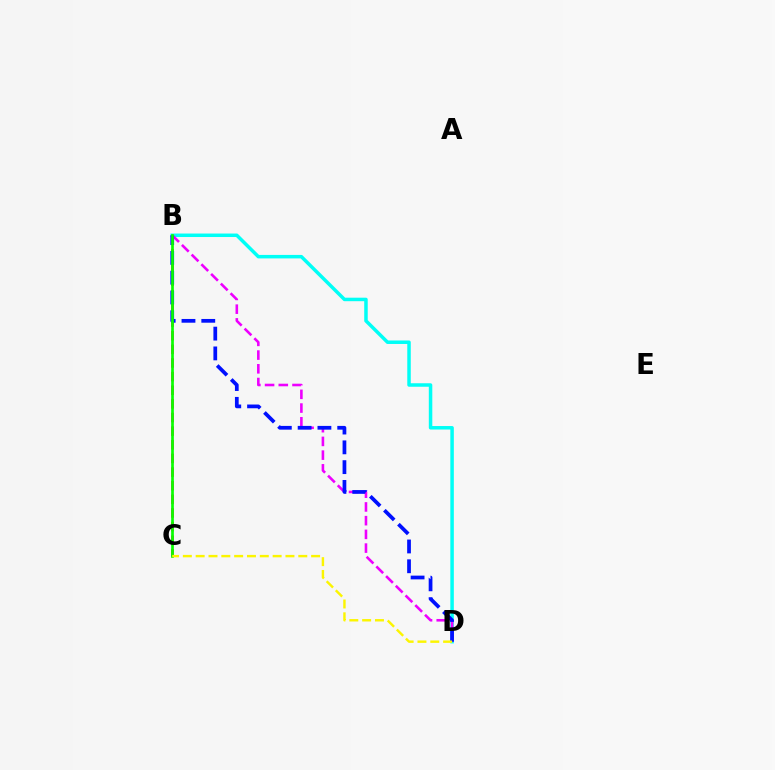{('B', 'C'): [{'color': '#ff0000', 'line_style': 'dashed', 'thickness': 1.85}, {'color': '#08ff00', 'line_style': 'solid', 'thickness': 1.95}], ('B', 'D'): [{'color': '#00fff6', 'line_style': 'solid', 'thickness': 2.51}, {'color': '#ee00ff', 'line_style': 'dashed', 'thickness': 1.86}, {'color': '#0010ff', 'line_style': 'dashed', 'thickness': 2.69}], ('C', 'D'): [{'color': '#fcf500', 'line_style': 'dashed', 'thickness': 1.74}]}